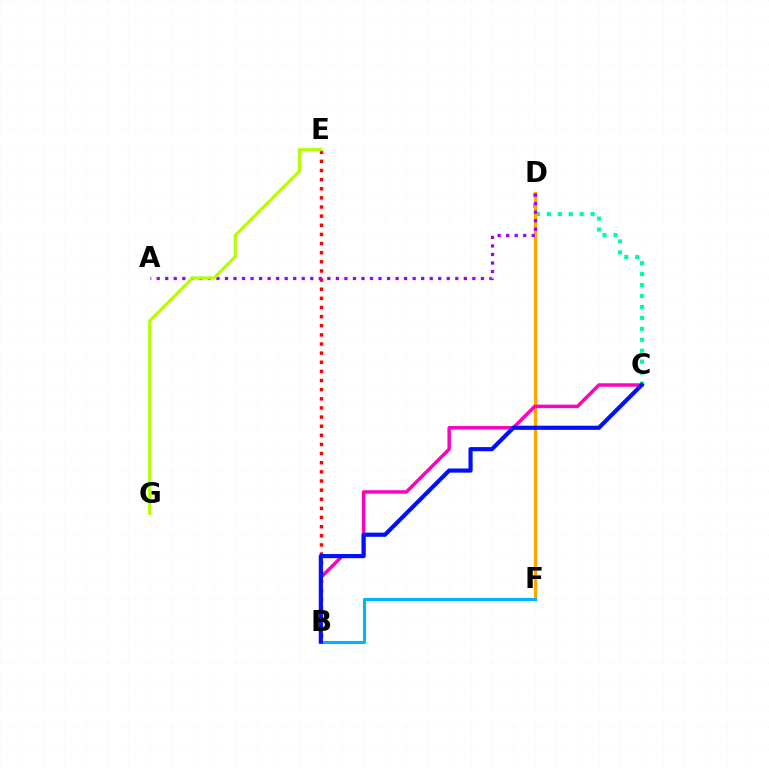{('D', 'F'): [{'color': '#08ff00', 'line_style': 'dashed', 'thickness': 1.98}, {'color': '#ffa500', 'line_style': 'solid', 'thickness': 2.38}], ('C', 'D'): [{'color': '#00ff9d', 'line_style': 'dotted', 'thickness': 2.97}], ('B', 'E'): [{'color': '#ff0000', 'line_style': 'dotted', 'thickness': 2.48}], ('B', 'C'): [{'color': '#ff00bd', 'line_style': 'solid', 'thickness': 2.5}, {'color': '#0010ff', 'line_style': 'solid', 'thickness': 2.99}], ('A', 'D'): [{'color': '#9b00ff', 'line_style': 'dotted', 'thickness': 2.32}], ('E', 'G'): [{'color': '#b3ff00', 'line_style': 'solid', 'thickness': 2.28}], ('B', 'F'): [{'color': '#00b5ff', 'line_style': 'solid', 'thickness': 2.22}]}